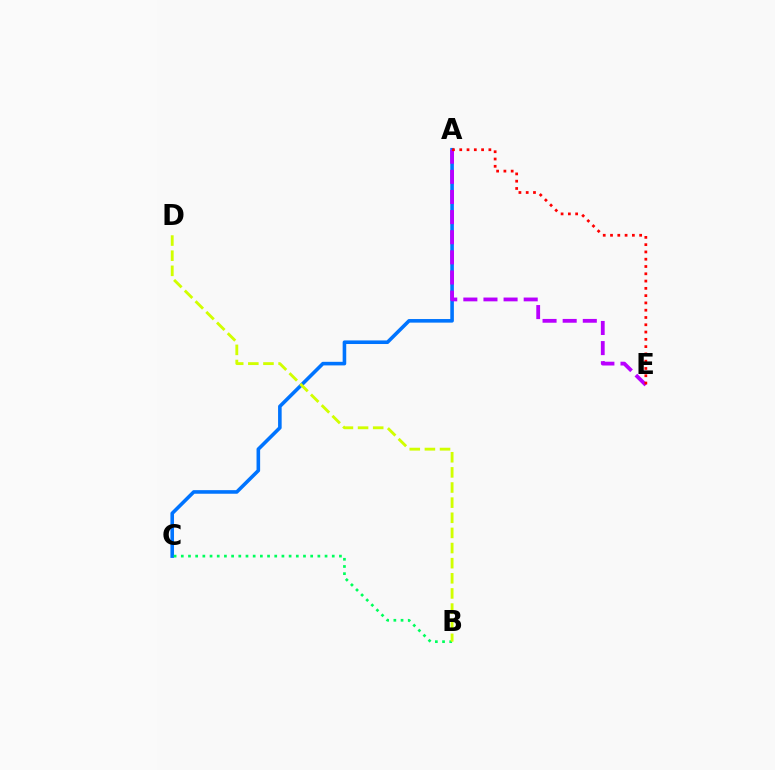{('A', 'C'): [{'color': '#0074ff', 'line_style': 'solid', 'thickness': 2.58}], ('B', 'C'): [{'color': '#00ff5c', 'line_style': 'dotted', 'thickness': 1.95}], ('A', 'E'): [{'color': '#b900ff', 'line_style': 'dashed', 'thickness': 2.73}, {'color': '#ff0000', 'line_style': 'dotted', 'thickness': 1.98}], ('B', 'D'): [{'color': '#d1ff00', 'line_style': 'dashed', 'thickness': 2.06}]}